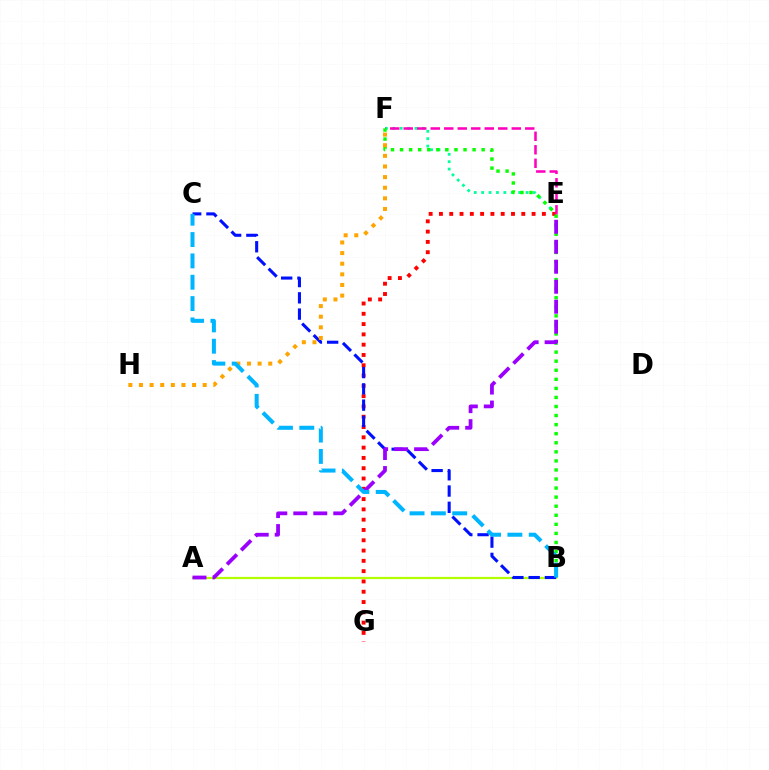{('A', 'B'): [{'color': '#b3ff00', 'line_style': 'solid', 'thickness': 1.59}], ('E', 'F'): [{'color': '#00ff9d', 'line_style': 'dotted', 'thickness': 2.01}, {'color': '#ff00bd', 'line_style': 'dashed', 'thickness': 1.83}], ('E', 'G'): [{'color': '#ff0000', 'line_style': 'dotted', 'thickness': 2.8}], ('B', 'F'): [{'color': '#08ff00', 'line_style': 'dotted', 'thickness': 2.46}], ('B', 'C'): [{'color': '#0010ff', 'line_style': 'dashed', 'thickness': 2.21}, {'color': '#00b5ff', 'line_style': 'dashed', 'thickness': 2.9}], ('F', 'H'): [{'color': '#ffa500', 'line_style': 'dotted', 'thickness': 2.89}], ('A', 'E'): [{'color': '#9b00ff', 'line_style': 'dashed', 'thickness': 2.72}]}